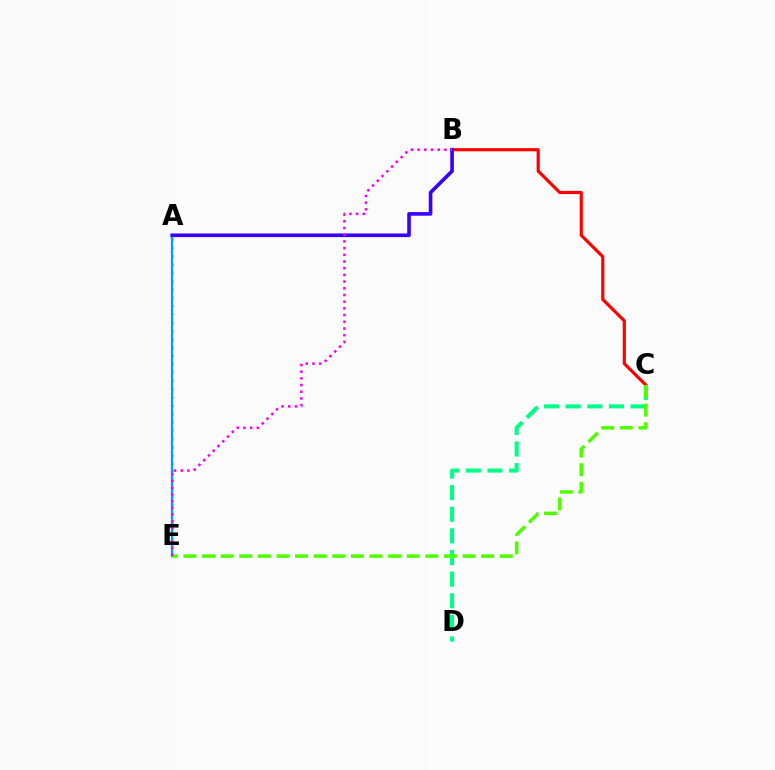{('A', 'E'): [{'color': '#ffd500', 'line_style': 'dotted', 'thickness': 2.25}, {'color': '#009eff', 'line_style': 'solid', 'thickness': 1.62}], ('B', 'C'): [{'color': '#ff0000', 'line_style': 'solid', 'thickness': 2.28}], ('C', 'D'): [{'color': '#00ff86', 'line_style': 'dashed', 'thickness': 2.94}], ('A', 'B'): [{'color': '#3700ff', 'line_style': 'solid', 'thickness': 2.61}], ('C', 'E'): [{'color': '#4fff00', 'line_style': 'dashed', 'thickness': 2.53}], ('B', 'E'): [{'color': '#ff00ed', 'line_style': 'dotted', 'thickness': 1.82}]}